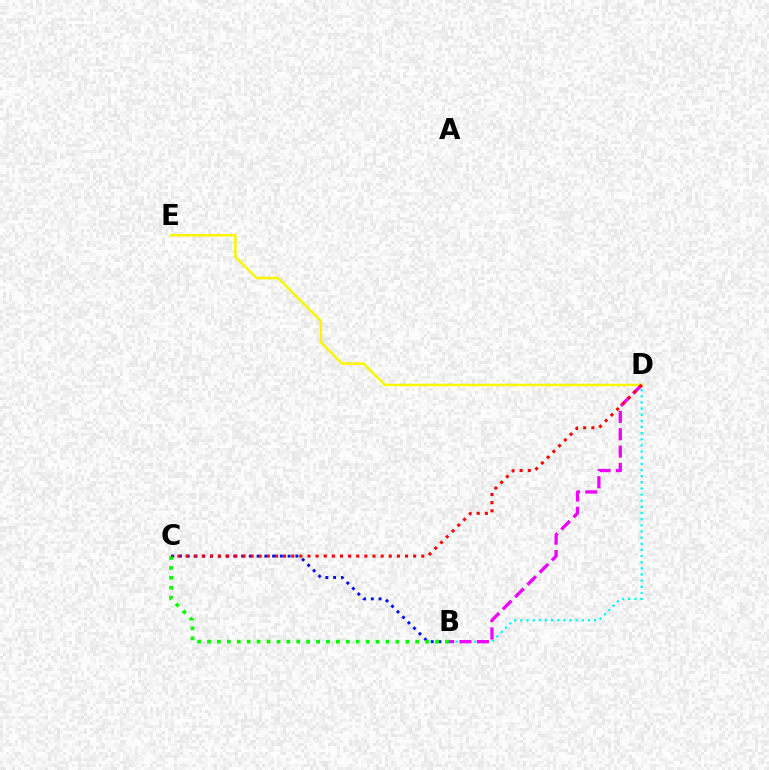{('B', 'C'): [{'color': '#0010ff', 'line_style': 'dotted', 'thickness': 2.11}, {'color': '#08ff00', 'line_style': 'dotted', 'thickness': 2.69}], ('B', 'D'): [{'color': '#00fff6', 'line_style': 'dotted', 'thickness': 1.67}, {'color': '#ee00ff', 'line_style': 'dashed', 'thickness': 2.36}], ('D', 'E'): [{'color': '#fcf500', 'line_style': 'solid', 'thickness': 1.8}], ('C', 'D'): [{'color': '#ff0000', 'line_style': 'dotted', 'thickness': 2.21}]}